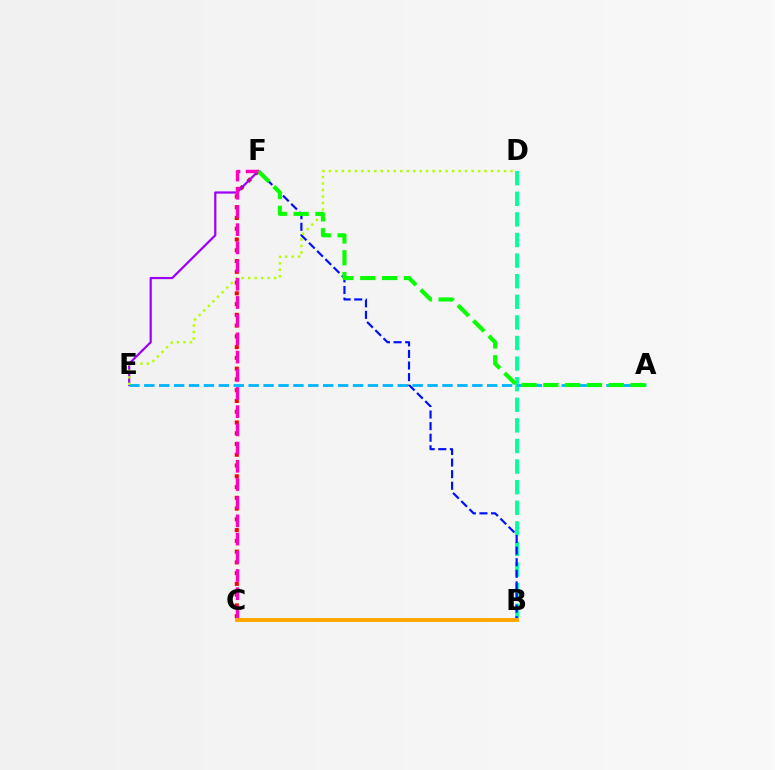{('C', 'F'): [{'color': '#ff0000', 'line_style': 'dotted', 'thickness': 2.92}, {'color': '#ff00bd', 'line_style': 'dashed', 'thickness': 2.47}], ('E', 'F'): [{'color': '#9b00ff', 'line_style': 'solid', 'thickness': 1.59}], ('B', 'D'): [{'color': '#00ff9d', 'line_style': 'dashed', 'thickness': 2.8}], ('A', 'E'): [{'color': '#00b5ff', 'line_style': 'dashed', 'thickness': 2.03}], ('B', 'F'): [{'color': '#0010ff', 'line_style': 'dashed', 'thickness': 1.57}], ('D', 'E'): [{'color': '#b3ff00', 'line_style': 'dotted', 'thickness': 1.76}], ('A', 'F'): [{'color': '#08ff00', 'line_style': 'dashed', 'thickness': 2.96}], ('B', 'C'): [{'color': '#ffa500', 'line_style': 'solid', 'thickness': 2.8}]}